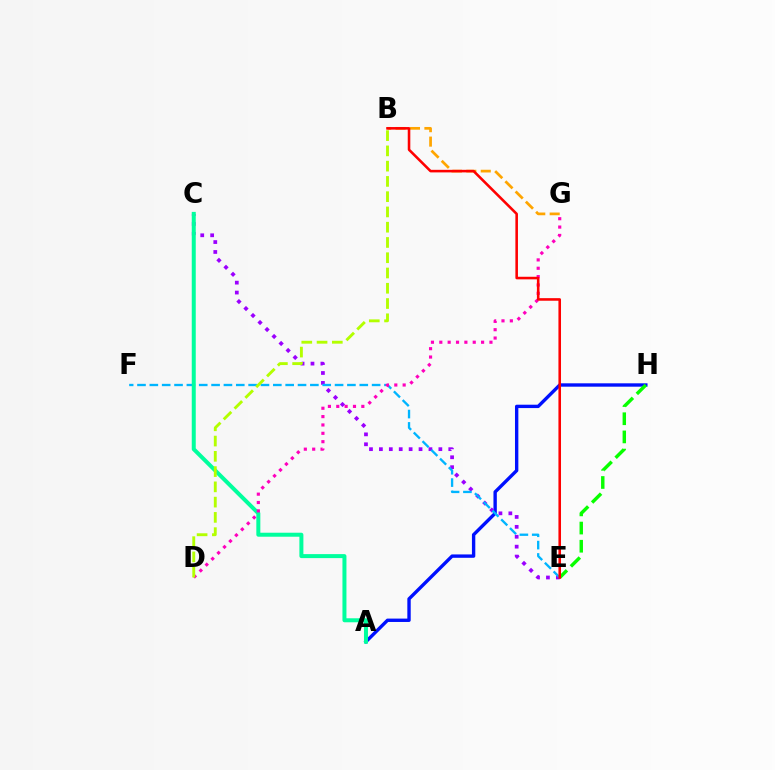{('A', 'H'): [{'color': '#0010ff', 'line_style': 'solid', 'thickness': 2.43}], ('E', 'H'): [{'color': '#08ff00', 'line_style': 'dashed', 'thickness': 2.47}], ('C', 'E'): [{'color': '#9b00ff', 'line_style': 'dotted', 'thickness': 2.69}], ('E', 'F'): [{'color': '#00b5ff', 'line_style': 'dashed', 'thickness': 1.68}], ('B', 'G'): [{'color': '#ffa500', 'line_style': 'dashed', 'thickness': 1.96}], ('A', 'C'): [{'color': '#00ff9d', 'line_style': 'solid', 'thickness': 2.88}], ('D', 'G'): [{'color': '#ff00bd', 'line_style': 'dotted', 'thickness': 2.27}], ('B', 'D'): [{'color': '#b3ff00', 'line_style': 'dashed', 'thickness': 2.07}], ('B', 'E'): [{'color': '#ff0000', 'line_style': 'solid', 'thickness': 1.86}]}